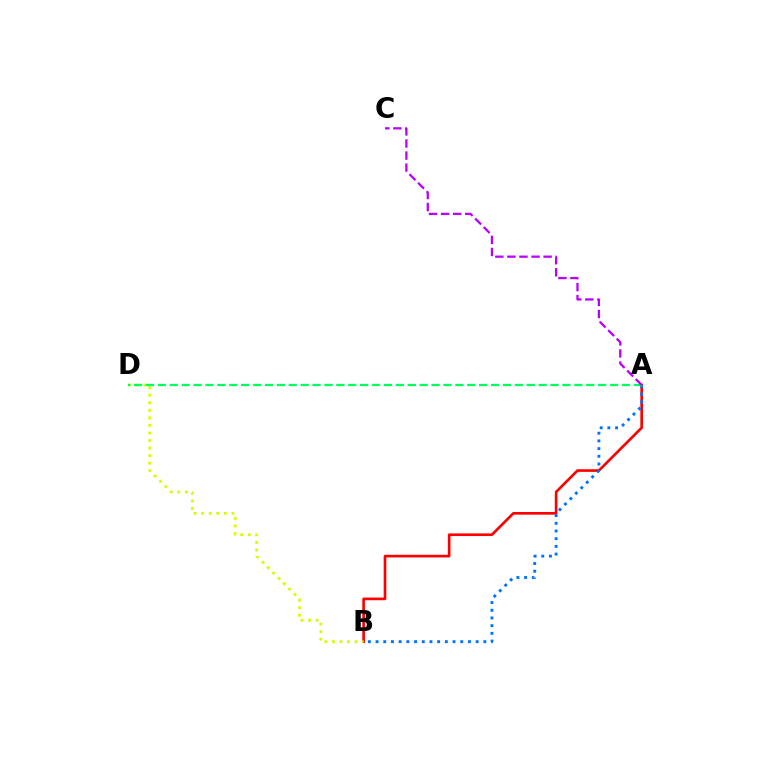{('A', 'B'): [{'color': '#ff0000', 'line_style': 'solid', 'thickness': 1.91}, {'color': '#0074ff', 'line_style': 'dotted', 'thickness': 2.09}], ('B', 'D'): [{'color': '#d1ff00', 'line_style': 'dotted', 'thickness': 2.05}], ('A', 'D'): [{'color': '#00ff5c', 'line_style': 'dashed', 'thickness': 1.62}], ('A', 'C'): [{'color': '#b900ff', 'line_style': 'dashed', 'thickness': 1.64}]}